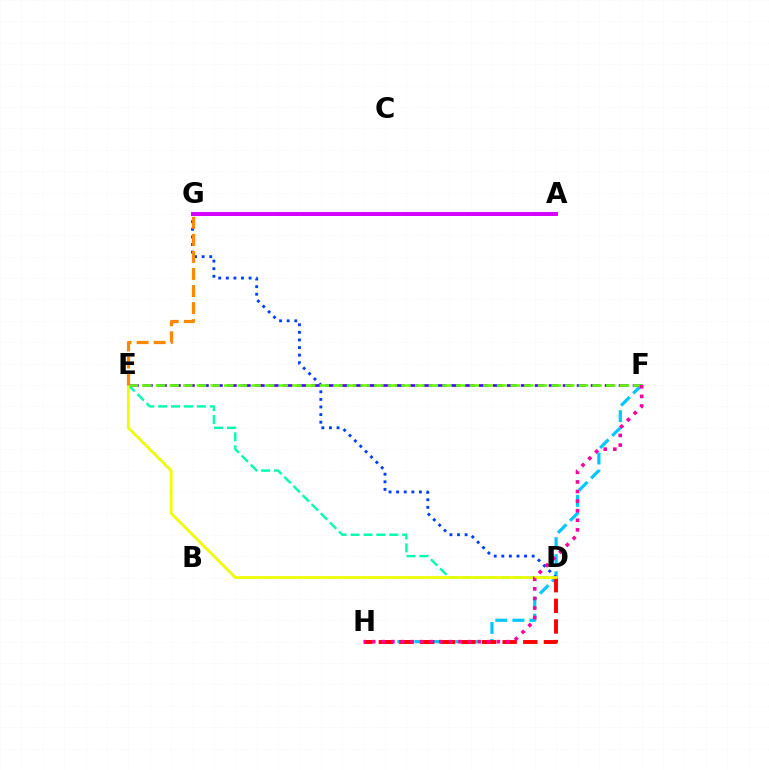{('F', 'H'): [{'color': '#00c7ff', 'line_style': 'dashed', 'thickness': 2.32}, {'color': '#ff00a0', 'line_style': 'dotted', 'thickness': 2.6}], ('A', 'G'): [{'color': '#00ff27', 'line_style': 'dotted', 'thickness': 1.84}, {'color': '#d600ff', 'line_style': 'solid', 'thickness': 2.85}], ('D', 'E'): [{'color': '#00ffaf', 'line_style': 'dashed', 'thickness': 1.75}, {'color': '#eeff00', 'line_style': 'solid', 'thickness': 1.98}], ('D', 'G'): [{'color': '#003fff', 'line_style': 'dotted', 'thickness': 2.06}], ('E', 'F'): [{'color': '#4f00ff', 'line_style': 'dashed', 'thickness': 1.9}, {'color': '#66ff00', 'line_style': 'dashed', 'thickness': 1.85}], ('D', 'H'): [{'color': '#ff0000', 'line_style': 'dashed', 'thickness': 2.8}], ('E', 'G'): [{'color': '#ff8800', 'line_style': 'dashed', 'thickness': 2.32}]}